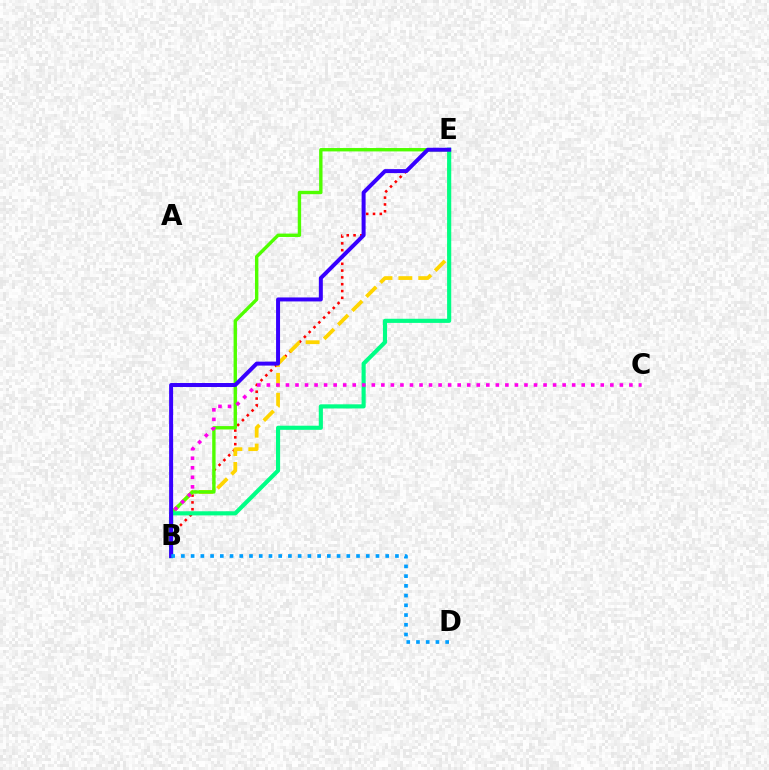{('B', 'E'): [{'color': '#ff0000', 'line_style': 'dotted', 'thickness': 1.85}, {'color': '#ffd500', 'line_style': 'dashed', 'thickness': 2.7}, {'color': '#4fff00', 'line_style': 'solid', 'thickness': 2.43}, {'color': '#00ff86', 'line_style': 'solid', 'thickness': 2.97}, {'color': '#3700ff', 'line_style': 'solid', 'thickness': 2.87}], ('B', 'C'): [{'color': '#ff00ed', 'line_style': 'dotted', 'thickness': 2.59}], ('B', 'D'): [{'color': '#009eff', 'line_style': 'dotted', 'thickness': 2.64}]}